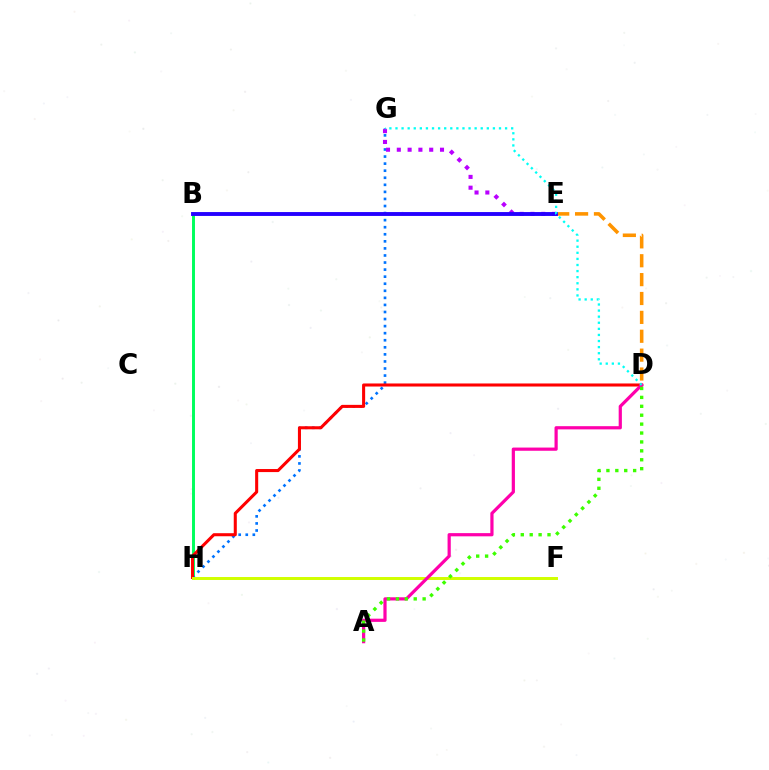{('B', 'H'): [{'color': '#00ff5c', 'line_style': 'solid', 'thickness': 2.12}], ('G', 'H'): [{'color': '#0074ff', 'line_style': 'dotted', 'thickness': 1.92}], ('E', 'G'): [{'color': '#b900ff', 'line_style': 'dotted', 'thickness': 2.93}], ('D', 'H'): [{'color': '#ff0000', 'line_style': 'solid', 'thickness': 2.2}], ('D', 'E'): [{'color': '#ff9400', 'line_style': 'dashed', 'thickness': 2.56}], ('F', 'H'): [{'color': '#d1ff00', 'line_style': 'solid', 'thickness': 2.14}], ('A', 'D'): [{'color': '#ff00ac', 'line_style': 'solid', 'thickness': 2.31}, {'color': '#3dff00', 'line_style': 'dotted', 'thickness': 2.42}], ('B', 'E'): [{'color': '#2500ff', 'line_style': 'solid', 'thickness': 2.8}], ('D', 'G'): [{'color': '#00fff6', 'line_style': 'dotted', 'thickness': 1.65}]}